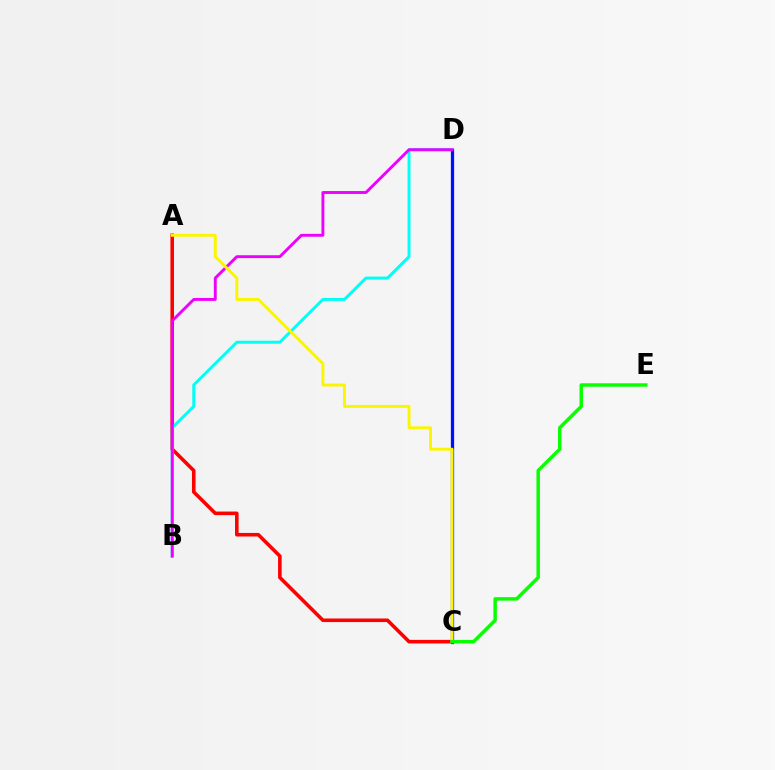{('A', 'C'): [{'color': '#ff0000', 'line_style': 'solid', 'thickness': 2.57}, {'color': '#fcf500', 'line_style': 'solid', 'thickness': 2.11}], ('B', 'D'): [{'color': '#00fff6', 'line_style': 'solid', 'thickness': 2.13}, {'color': '#ee00ff', 'line_style': 'solid', 'thickness': 2.09}], ('C', 'D'): [{'color': '#0010ff', 'line_style': 'solid', 'thickness': 2.34}], ('C', 'E'): [{'color': '#08ff00', 'line_style': 'solid', 'thickness': 2.49}]}